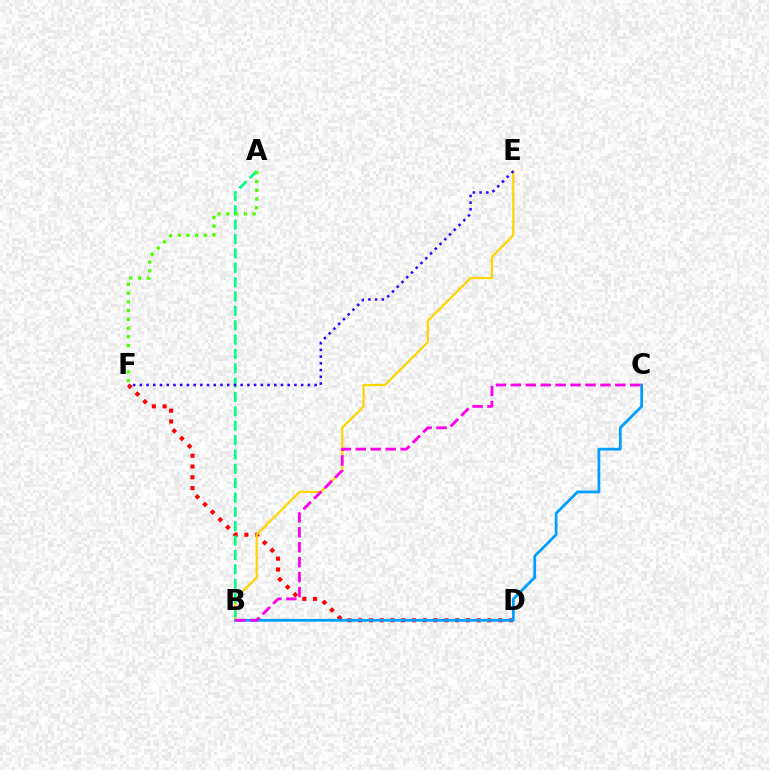{('D', 'F'): [{'color': '#ff0000', 'line_style': 'dotted', 'thickness': 2.93}], ('B', 'E'): [{'color': '#ffd500', 'line_style': 'solid', 'thickness': 1.62}], ('A', 'B'): [{'color': '#00ff86', 'line_style': 'dashed', 'thickness': 1.95}], ('B', 'C'): [{'color': '#009eff', 'line_style': 'solid', 'thickness': 1.98}, {'color': '#ff00ed', 'line_style': 'dashed', 'thickness': 2.03}], ('E', 'F'): [{'color': '#3700ff', 'line_style': 'dotted', 'thickness': 1.83}], ('A', 'F'): [{'color': '#4fff00', 'line_style': 'dotted', 'thickness': 2.38}]}